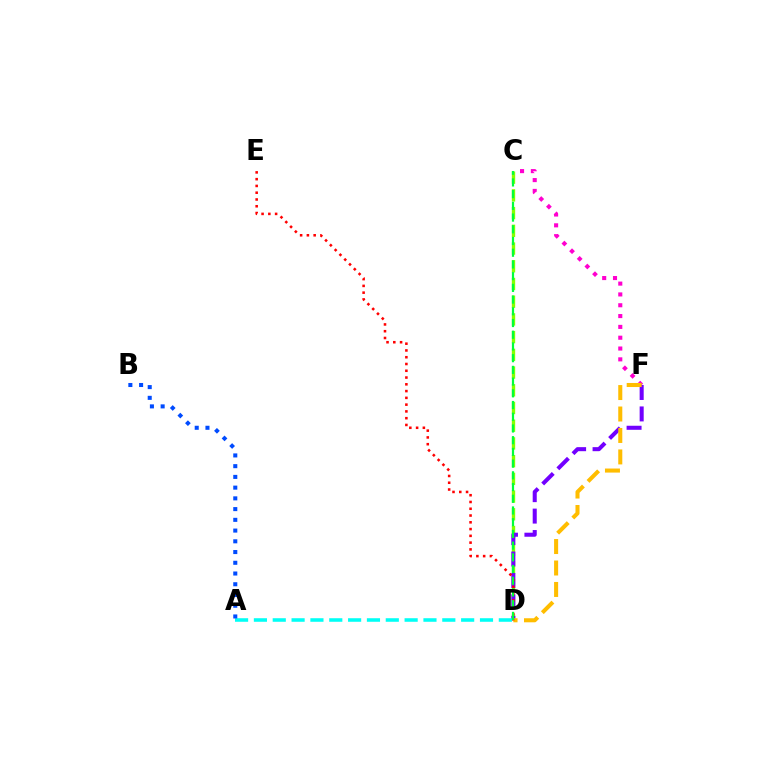{('C', 'D'): [{'color': '#84ff00', 'line_style': 'dashed', 'thickness': 2.41}, {'color': '#00ff39', 'line_style': 'dashed', 'thickness': 1.59}], ('C', 'F'): [{'color': '#ff00cf', 'line_style': 'dotted', 'thickness': 2.94}], ('D', 'F'): [{'color': '#7200ff', 'line_style': 'dashed', 'thickness': 2.91}, {'color': '#ffbd00', 'line_style': 'dashed', 'thickness': 2.91}], ('A', 'D'): [{'color': '#00fff6', 'line_style': 'dashed', 'thickness': 2.56}], ('A', 'B'): [{'color': '#004bff', 'line_style': 'dotted', 'thickness': 2.92}], ('D', 'E'): [{'color': '#ff0000', 'line_style': 'dotted', 'thickness': 1.84}]}